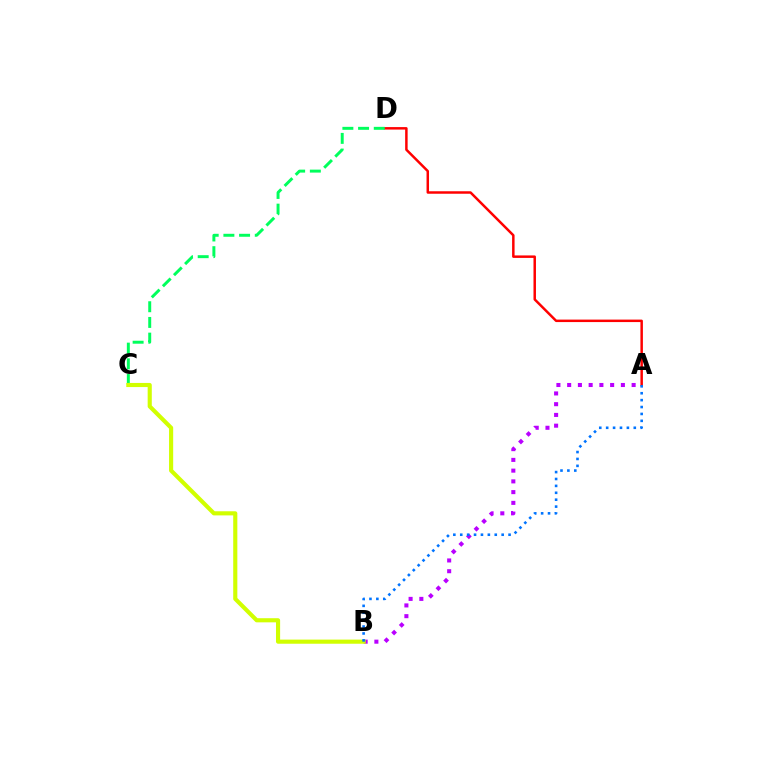{('A', 'D'): [{'color': '#ff0000', 'line_style': 'solid', 'thickness': 1.79}], ('C', 'D'): [{'color': '#00ff5c', 'line_style': 'dashed', 'thickness': 2.13}], ('A', 'B'): [{'color': '#b900ff', 'line_style': 'dotted', 'thickness': 2.92}, {'color': '#0074ff', 'line_style': 'dotted', 'thickness': 1.88}], ('B', 'C'): [{'color': '#d1ff00', 'line_style': 'solid', 'thickness': 2.97}]}